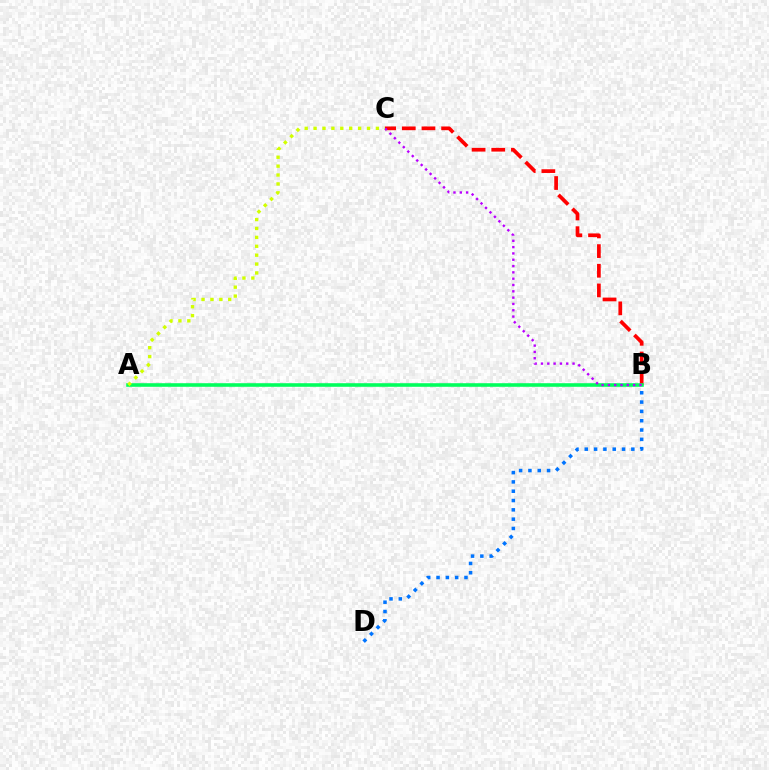{('B', 'C'): [{'color': '#ff0000', 'line_style': 'dashed', 'thickness': 2.67}, {'color': '#b900ff', 'line_style': 'dotted', 'thickness': 1.72}], ('B', 'D'): [{'color': '#0074ff', 'line_style': 'dotted', 'thickness': 2.53}], ('A', 'B'): [{'color': '#00ff5c', 'line_style': 'solid', 'thickness': 2.57}], ('A', 'C'): [{'color': '#d1ff00', 'line_style': 'dotted', 'thickness': 2.42}]}